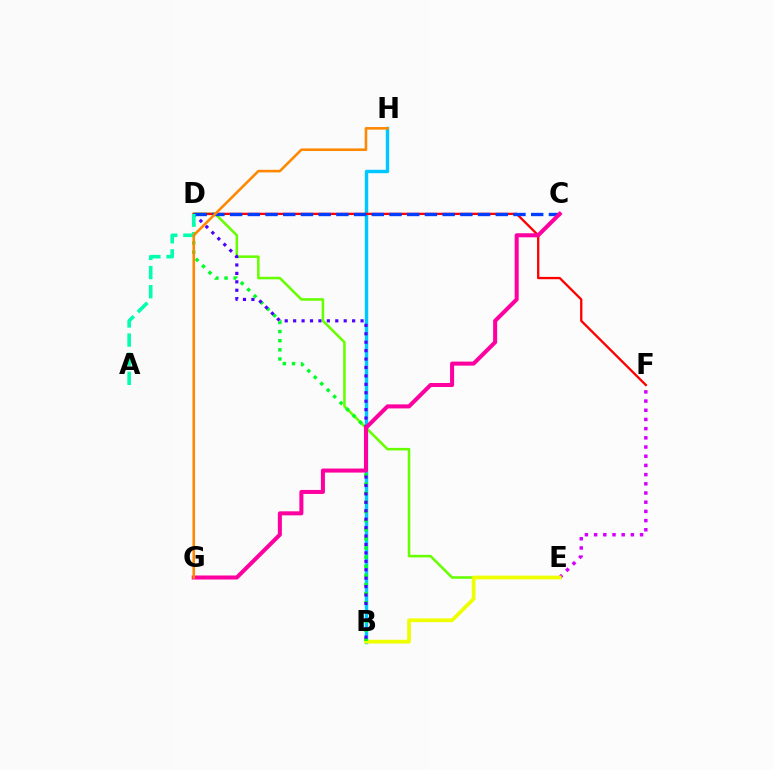{('D', 'E'): [{'color': '#66ff00', 'line_style': 'solid', 'thickness': 1.84}], ('B', 'H'): [{'color': '#00c7ff', 'line_style': 'solid', 'thickness': 2.47}], ('E', 'F'): [{'color': '#d600ff', 'line_style': 'dotted', 'thickness': 2.5}], ('B', 'E'): [{'color': '#eeff00', 'line_style': 'solid', 'thickness': 2.7}], ('B', 'D'): [{'color': '#00ff27', 'line_style': 'dotted', 'thickness': 2.48}, {'color': '#4f00ff', 'line_style': 'dotted', 'thickness': 2.29}], ('D', 'F'): [{'color': '#ff0000', 'line_style': 'solid', 'thickness': 1.66}], ('C', 'D'): [{'color': '#003fff', 'line_style': 'dashed', 'thickness': 2.41}], ('A', 'D'): [{'color': '#00ffaf', 'line_style': 'dashed', 'thickness': 2.6}], ('C', 'G'): [{'color': '#ff00a0', 'line_style': 'solid', 'thickness': 2.9}], ('G', 'H'): [{'color': '#ff8800', 'line_style': 'solid', 'thickness': 1.86}]}